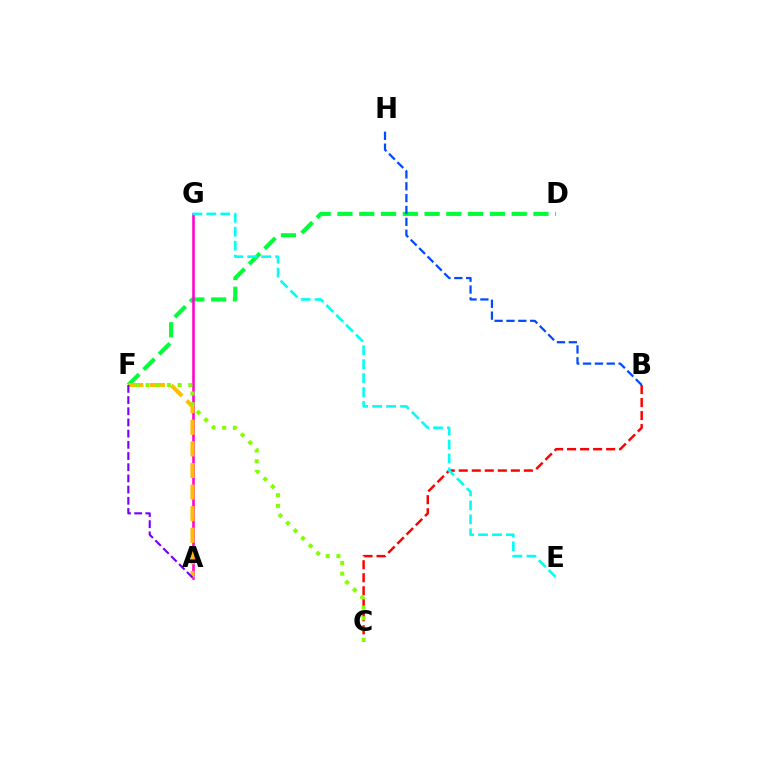{('B', 'C'): [{'color': '#ff0000', 'line_style': 'dashed', 'thickness': 1.77}], ('D', 'F'): [{'color': '#00ff39', 'line_style': 'dashed', 'thickness': 2.96}], ('A', 'G'): [{'color': '#ff00cf', 'line_style': 'solid', 'thickness': 1.85}], ('A', 'F'): [{'color': '#ffbd00', 'line_style': 'dashed', 'thickness': 2.93}, {'color': '#7200ff', 'line_style': 'dashed', 'thickness': 1.52}], ('B', 'H'): [{'color': '#004bff', 'line_style': 'dashed', 'thickness': 1.61}], ('C', 'F'): [{'color': '#84ff00', 'line_style': 'dotted', 'thickness': 2.9}], ('E', 'G'): [{'color': '#00fff6', 'line_style': 'dashed', 'thickness': 1.89}]}